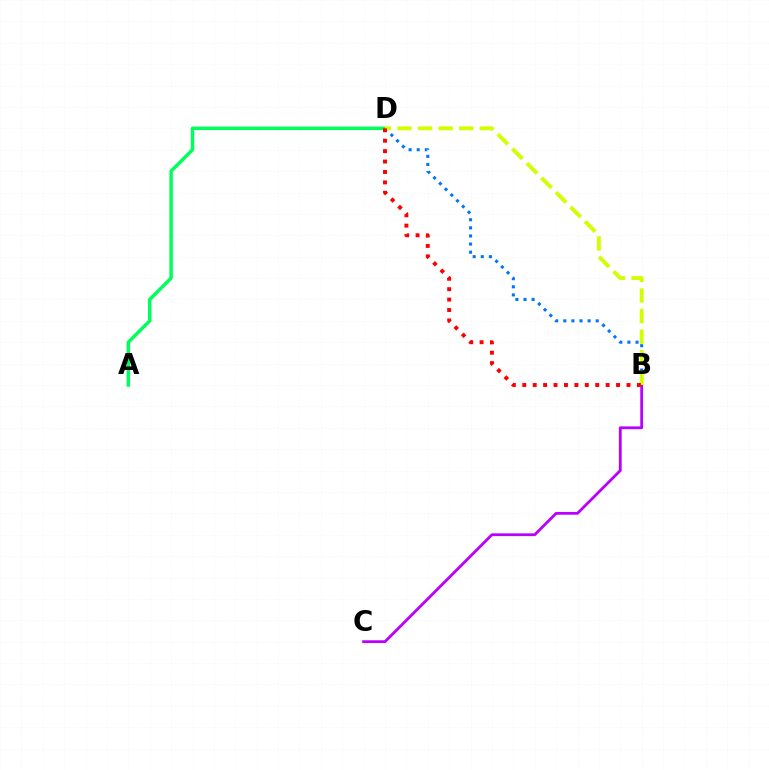{('A', 'D'): [{'color': '#00ff5c', 'line_style': 'solid', 'thickness': 2.5}], ('B', 'C'): [{'color': '#b900ff', 'line_style': 'solid', 'thickness': 2.01}], ('B', 'D'): [{'color': '#0074ff', 'line_style': 'dotted', 'thickness': 2.2}, {'color': '#d1ff00', 'line_style': 'dashed', 'thickness': 2.8}, {'color': '#ff0000', 'line_style': 'dotted', 'thickness': 2.83}]}